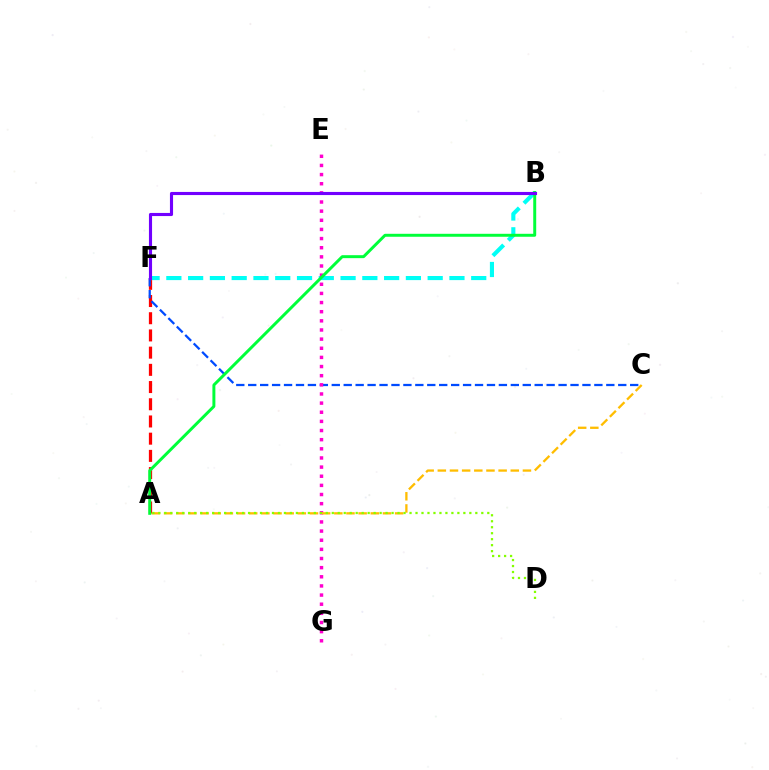{('A', 'F'): [{'color': '#ff0000', 'line_style': 'dashed', 'thickness': 2.34}], ('B', 'F'): [{'color': '#00fff6', 'line_style': 'dashed', 'thickness': 2.96}, {'color': '#7200ff', 'line_style': 'solid', 'thickness': 2.25}], ('C', 'F'): [{'color': '#004bff', 'line_style': 'dashed', 'thickness': 1.62}], ('E', 'G'): [{'color': '#ff00cf', 'line_style': 'dotted', 'thickness': 2.48}], ('A', 'C'): [{'color': '#ffbd00', 'line_style': 'dashed', 'thickness': 1.65}], ('A', 'B'): [{'color': '#00ff39', 'line_style': 'solid', 'thickness': 2.13}], ('A', 'D'): [{'color': '#84ff00', 'line_style': 'dotted', 'thickness': 1.63}]}